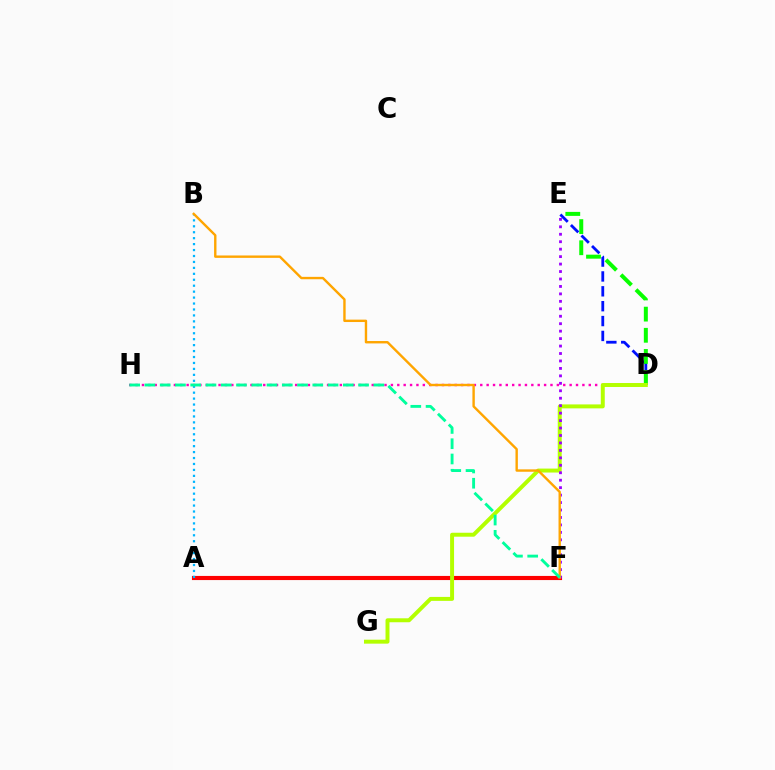{('D', 'E'): [{'color': '#0010ff', 'line_style': 'dashed', 'thickness': 2.02}, {'color': '#08ff00', 'line_style': 'dashed', 'thickness': 2.87}], ('A', 'F'): [{'color': '#ff0000', 'line_style': 'solid', 'thickness': 2.98}], ('D', 'H'): [{'color': '#ff00bd', 'line_style': 'dotted', 'thickness': 1.73}], ('A', 'B'): [{'color': '#00b5ff', 'line_style': 'dotted', 'thickness': 1.61}], ('D', 'G'): [{'color': '#b3ff00', 'line_style': 'solid', 'thickness': 2.85}], ('E', 'F'): [{'color': '#9b00ff', 'line_style': 'dotted', 'thickness': 2.02}], ('B', 'F'): [{'color': '#ffa500', 'line_style': 'solid', 'thickness': 1.72}], ('F', 'H'): [{'color': '#00ff9d', 'line_style': 'dashed', 'thickness': 2.07}]}